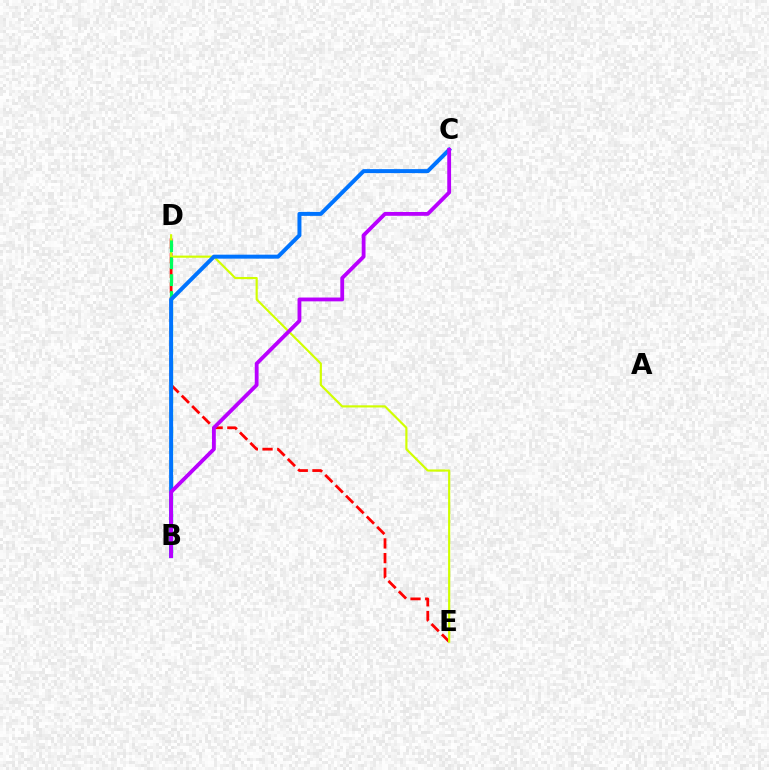{('D', 'E'): [{'color': '#ff0000', 'line_style': 'dashed', 'thickness': 2.0}, {'color': '#d1ff00', 'line_style': 'solid', 'thickness': 1.55}], ('B', 'D'): [{'color': '#00ff5c', 'line_style': 'dashed', 'thickness': 2.3}], ('B', 'C'): [{'color': '#0074ff', 'line_style': 'solid', 'thickness': 2.86}, {'color': '#b900ff', 'line_style': 'solid', 'thickness': 2.75}]}